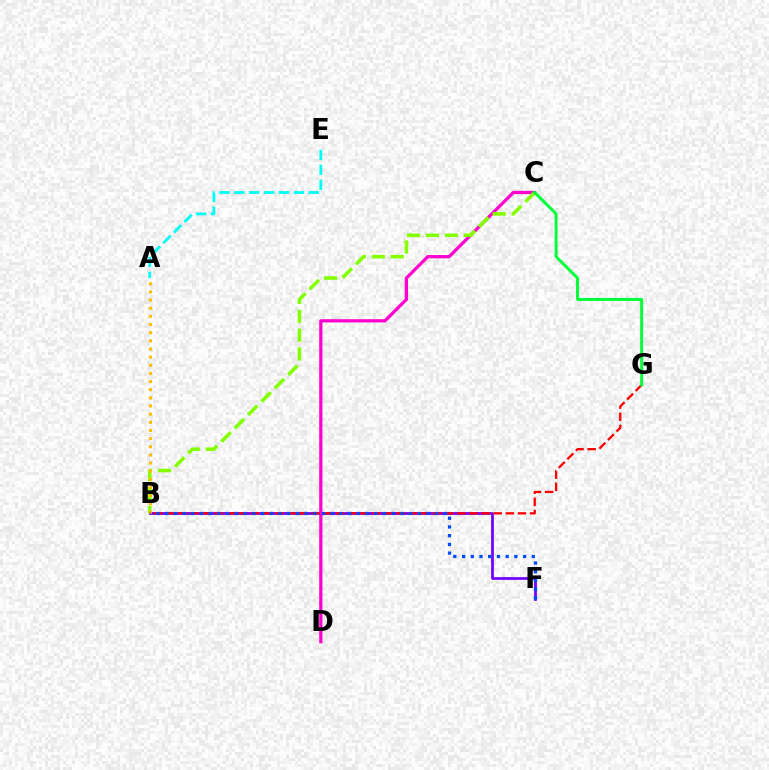{('B', 'F'): [{'color': '#7200ff', 'line_style': 'solid', 'thickness': 1.98}, {'color': '#004bff', 'line_style': 'dotted', 'thickness': 2.37}], ('A', 'E'): [{'color': '#00fff6', 'line_style': 'dashed', 'thickness': 2.02}], ('C', 'D'): [{'color': '#ff00cf', 'line_style': 'solid', 'thickness': 2.33}], ('B', 'C'): [{'color': '#84ff00', 'line_style': 'dashed', 'thickness': 2.57}], ('A', 'B'): [{'color': '#ffbd00', 'line_style': 'dotted', 'thickness': 2.21}], ('B', 'G'): [{'color': '#ff0000', 'line_style': 'dashed', 'thickness': 1.65}], ('C', 'G'): [{'color': '#00ff39', 'line_style': 'solid', 'thickness': 2.12}]}